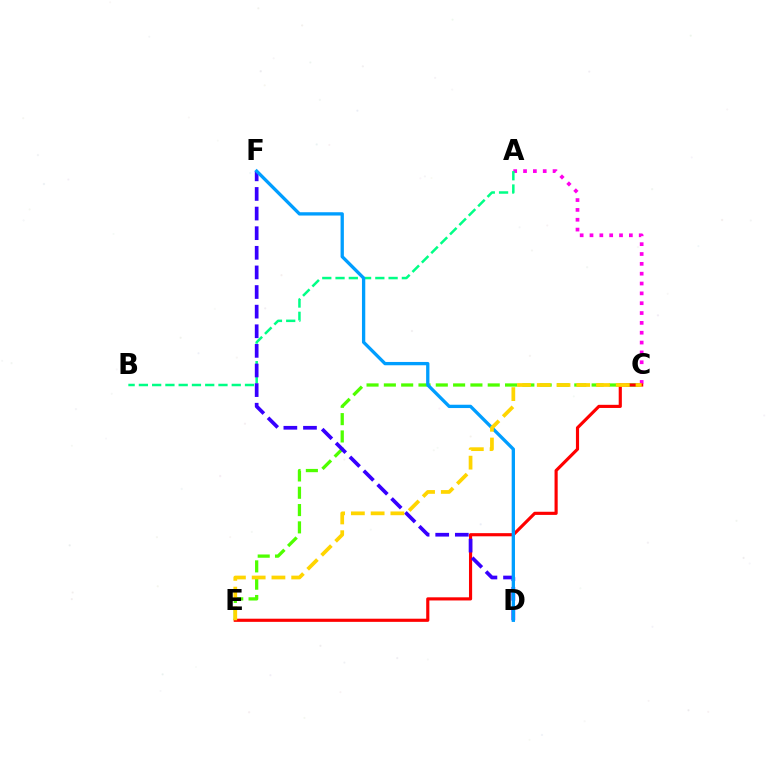{('C', 'E'): [{'color': '#4fff00', 'line_style': 'dashed', 'thickness': 2.35}, {'color': '#ff0000', 'line_style': 'solid', 'thickness': 2.27}, {'color': '#ffd500', 'line_style': 'dashed', 'thickness': 2.68}], ('A', 'C'): [{'color': '#ff00ed', 'line_style': 'dotted', 'thickness': 2.67}], ('A', 'B'): [{'color': '#00ff86', 'line_style': 'dashed', 'thickness': 1.8}], ('D', 'F'): [{'color': '#3700ff', 'line_style': 'dashed', 'thickness': 2.66}, {'color': '#009eff', 'line_style': 'solid', 'thickness': 2.38}]}